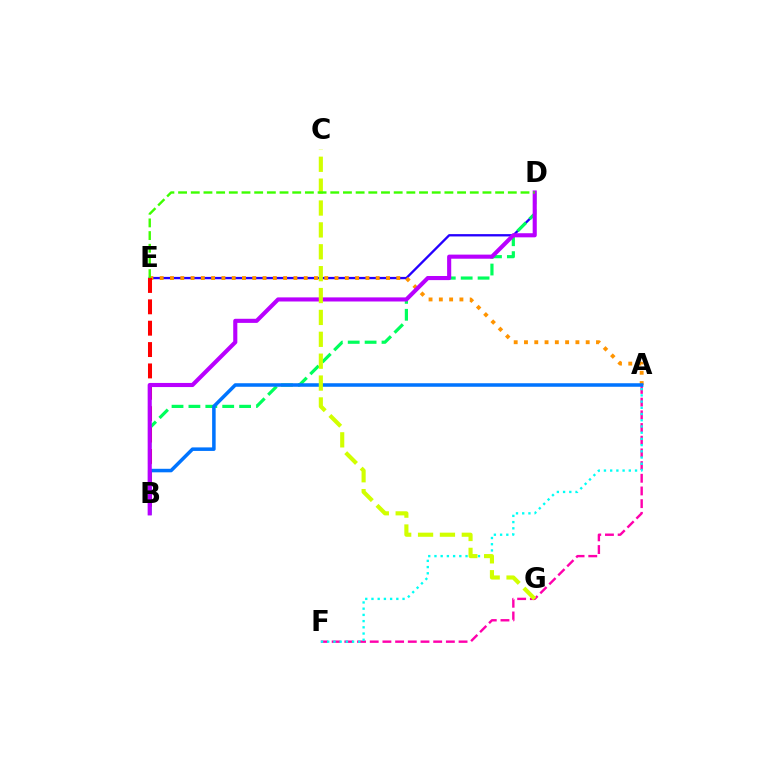{('A', 'F'): [{'color': '#ff00ac', 'line_style': 'dashed', 'thickness': 1.72}, {'color': '#00fff6', 'line_style': 'dotted', 'thickness': 1.69}], ('D', 'E'): [{'color': '#2500ff', 'line_style': 'solid', 'thickness': 1.67}, {'color': '#3dff00', 'line_style': 'dashed', 'thickness': 1.72}], ('B', 'D'): [{'color': '#00ff5c', 'line_style': 'dashed', 'thickness': 2.3}, {'color': '#b900ff', 'line_style': 'solid', 'thickness': 2.96}], ('A', 'E'): [{'color': '#ff9400', 'line_style': 'dotted', 'thickness': 2.79}], ('B', 'E'): [{'color': '#ff0000', 'line_style': 'dashed', 'thickness': 2.9}], ('A', 'B'): [{'color': '#0074ff', 'line_style': 'solid', 'thickness': 2.54}], ('C', 'G'): [{'color': '#d1ff00', 'line_style': 'dashed', 'thickness': 2.97}]}